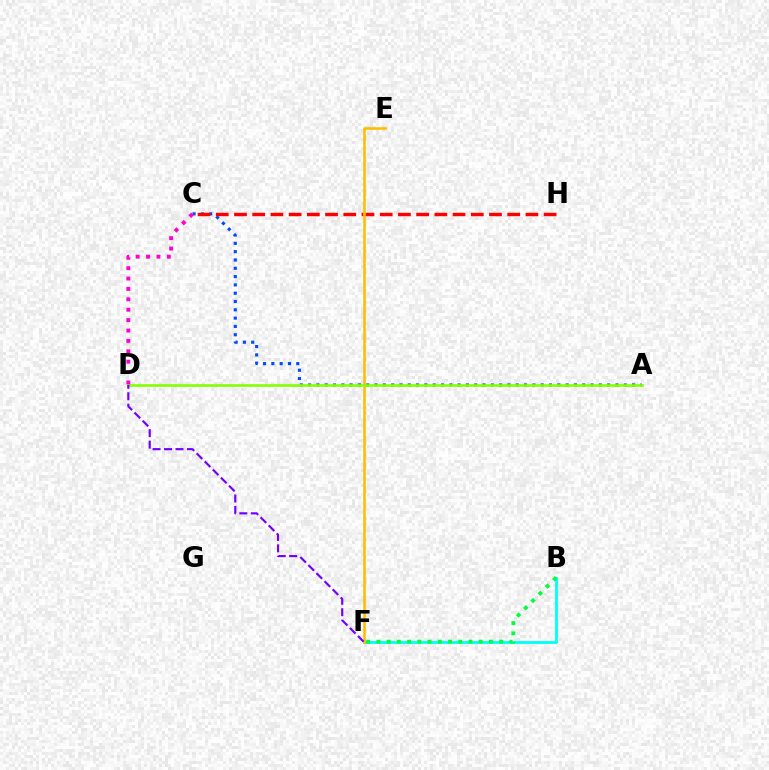{('A', 'C'): [{'color': '#004bff', 'line_style': 'dotted', 'thickness': 2.26}], ('B', 'F'): [{'color': '#00fff6', 'line_style': 'solid', 'thickness': 2.01}, {'color': '#00ff39', 'line_style': 'dotted', 'thickness': 2.78}], ('C', 'H'): [{'color': '#ff0000', 'line_style': 'dashed', 'thickness': 2.47}], ('E', 'F'): [{'color': '#ffbd00', 'line_style': 'solid', 'thickness': 1.83}], ('A', 'D'): [{'color': '#84ff00', 'line_style': 'solid', 'thickness': 1.89}], ('D', 'F'): [{'color': '#7200ff', 'line_style': 'dashed', 'thickness': 1.55}], ('C', 'D'): [{'color': '#ff00cf', 'line_style': 'dotted', 'thickness': 2.82}]}